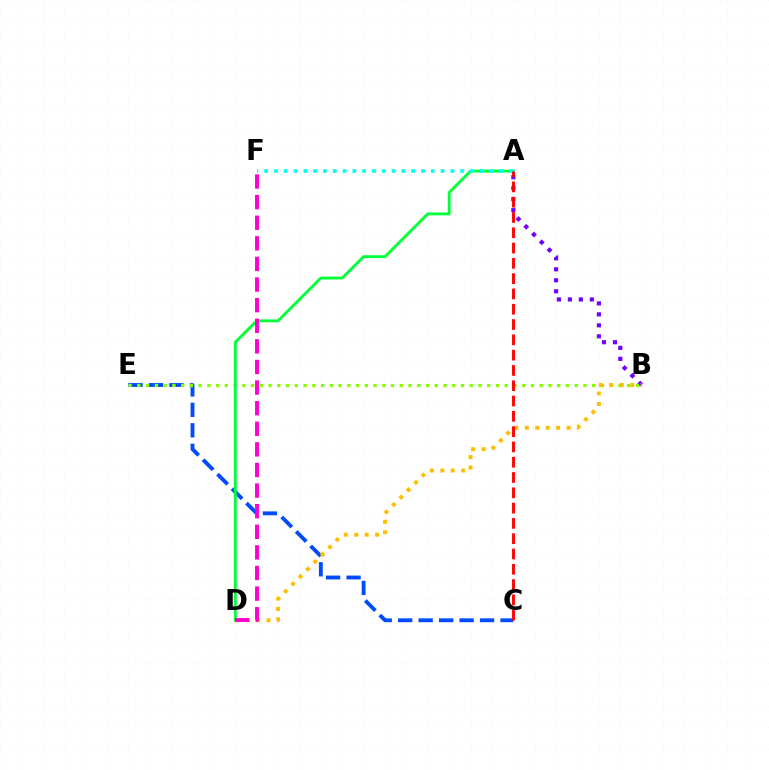{('A', 'B'): [{'color': '#7200ff', 'line_style': 'dotted', 'thickness': 2.98}], ('C', 'E'): [{'color': '#004bff', 'line_style': 'dashed', 'thickness': 2.78}], ('B', 'E'): [{'color': '#84ff00', 'line_style': 'dotted', 'thickness': 2.38}], ('B', 'D'): [{'color': '#ffbd00', 'line_style': 'dotted', 'thickness': 2.83}], ('A', 'D'): [{'color': '#00ff39', 'line_style': 'solid', 'thickness': 2.05}], ('A', 'F'): [{'color': '#00fff6', 'line_style': 'dotted', 'thickness': 2.66}], ('A', 'C'): [{'color': '#ff0000', 'line_style': 'dashed', 'thickness': 2.08}], ('D', 'F'): [{'color': '#ff00cf', 'line_style': 'dashed', 'thickness': 2.8}]}